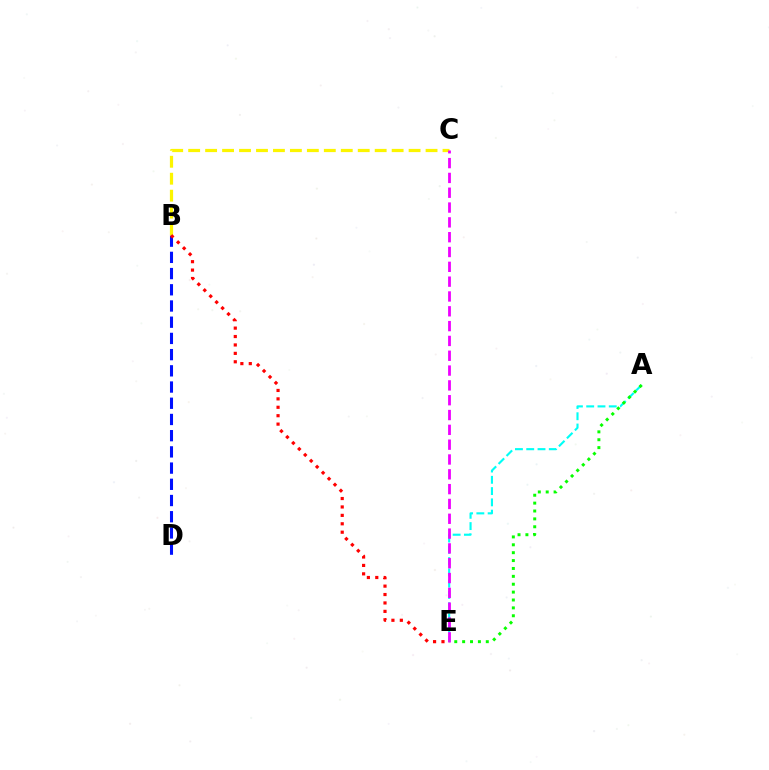{('B', 'D'): [{'color': '#0010ff', 'line_style': 'dashed', 'thickness': 2.2}], ('A', 'E'): [{'color': '#00fff6', 'line_style': 'dashed', 'thickness': 1.53}, {'color': '#08ff00', 'line_style': 'dotted', 'thickness': 2.14}], ('B', 'C'): [{'color': '#fcf500', 'line_style': 'dashed', 'thickness': 2.3}], ('C', 'E'): [{'color': '#ee00ff', 'line_style': 'dashed', 'thickness': 2.01}], ('B', 'E'): [{'color': '#ff0000', 'line_style': 'dotted', 'thickness': 2.29}]}